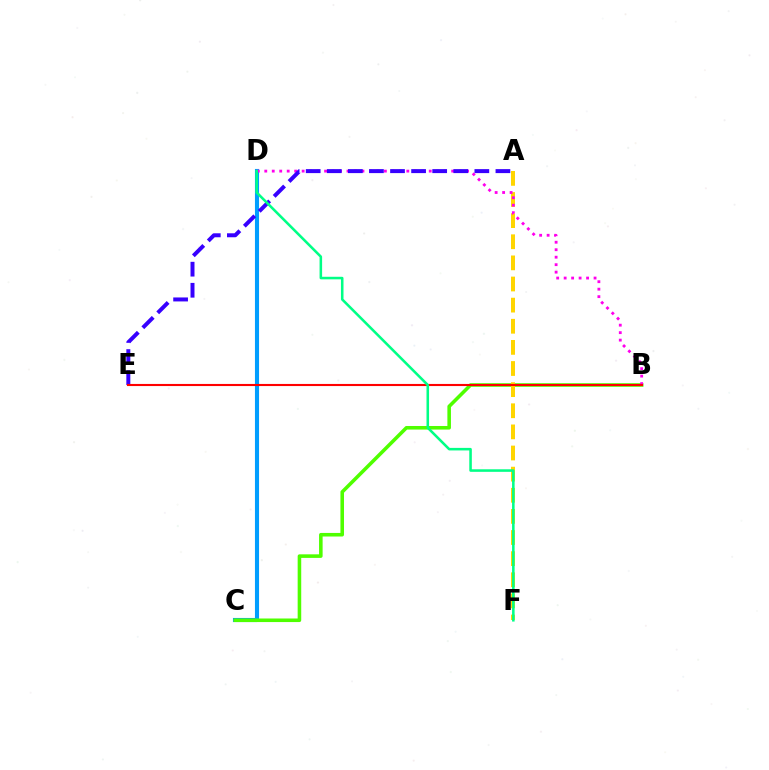{('C', 'D'): [{'color': '#009eff', 'line_style': 'solid', 'thickness': 2.95}], ('B', 'C'): [{'color': '#4fff00', 'line_style': 'solid', 'thickness': 2.57}], ('A', 'F'): [{'color': '#ffd500', 'line_style': 'dashed', 'thickness': 2.87}], ('B', 'D'): [{'color': '#ff00ed', 'line_style': 'dotted', 'thickness': 2.03}], ('A', 'E'): [{'color': '#3700ff', 'line_style': 'dashed', 'thickness': 2.86}], ('B', 'E'): [{'color': '#ff0000', 'line_style': 'solid', 'thickness': 1.52}], ('D', 'F'): [{'color': '#00ff86', 'line_style': 'solid', 'thickness': 1.84}]}